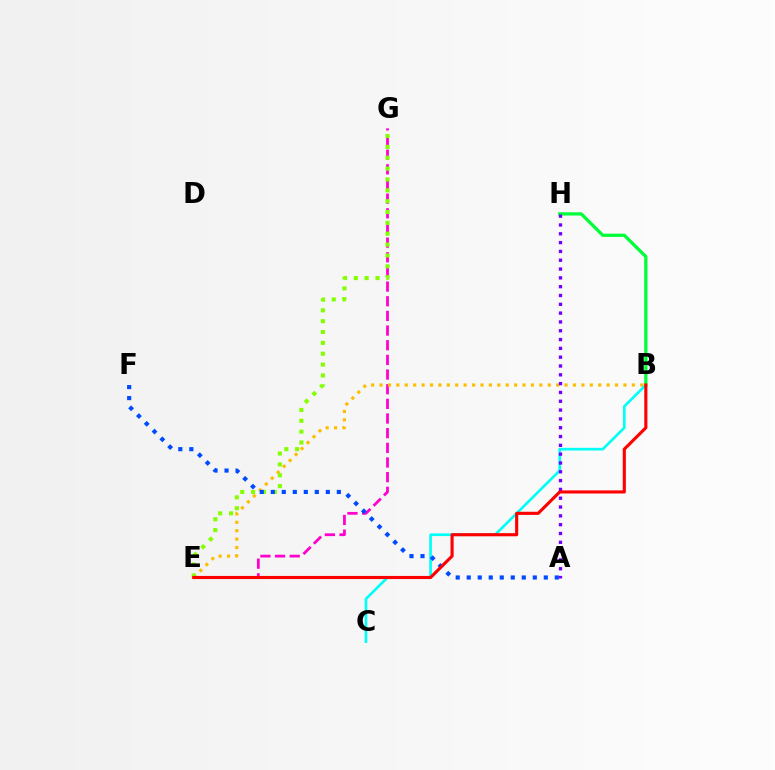{('E', 'G'): [{'color': '#ff00cf', 'line_style': 'dashed', 'thickness': 1.99}, {'color': '#84ff00', 'line_style': 'dotted', 'thickness': 2.95}], ('B', 'E'): [{'color': '#ffbd00', 'line_style': 'dotted', 'thickness': 2.29}, {'color': '#ff0000', 'line_style': 'solid', 'thickness': 2.24}], ('B', 'C'): [{'color': '#00fff6', 'line_style': 'solid', 'thickness': 1.92}], ('B', 'H'): [{'color': '#00ff39', 'line_style': 'solid', 'thickness': 2.35}], ('A', 'F'): [{'color': '#004bff', 'line_style': 'dotted', 'thickness': 2.99}], ('A', 'H'): [{'color': '#7200ff', 'line_style': 'dotted', 'thickness': 2.39}]}